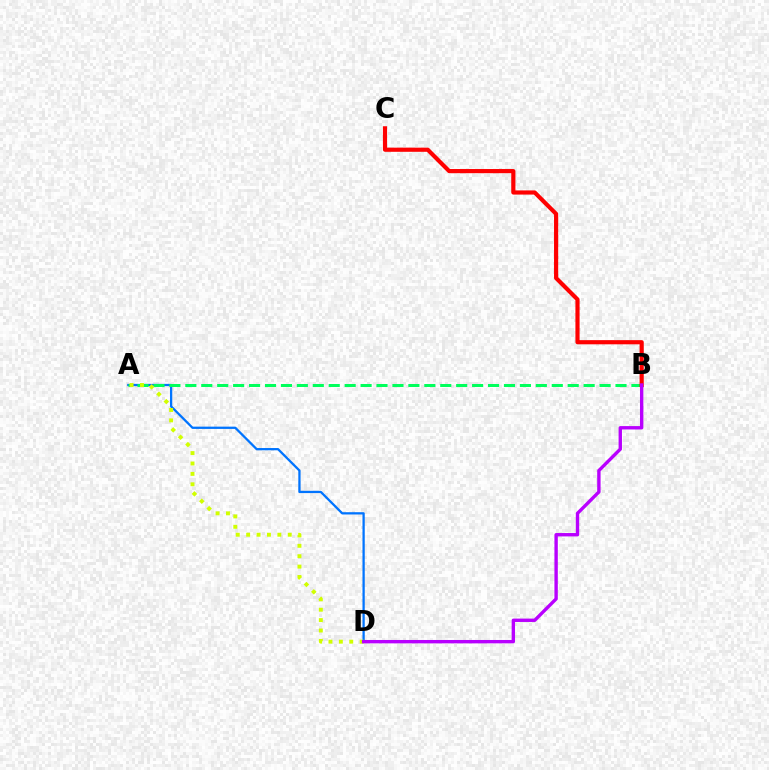{('A', 'D'): [{'color': '#0074ff', 'line_style': 'solid', 'thickness': 1.64}, {'color': '#d1ff00', 'line_style': 'dotted', 'thickness': 2.82}], ('A', 'B'): [{'color': '#00ff5c', 'line_style': 'dashed', 'thickness': 2.16}], ('B', 'C'): [{'color': '#ff0000', 'line_style': 'solid', 'thickness': 3.0}], ('B', 'D'): [{'color': '#b900ff', 'line_style': 'solid', 'thickness': 2.43}]}